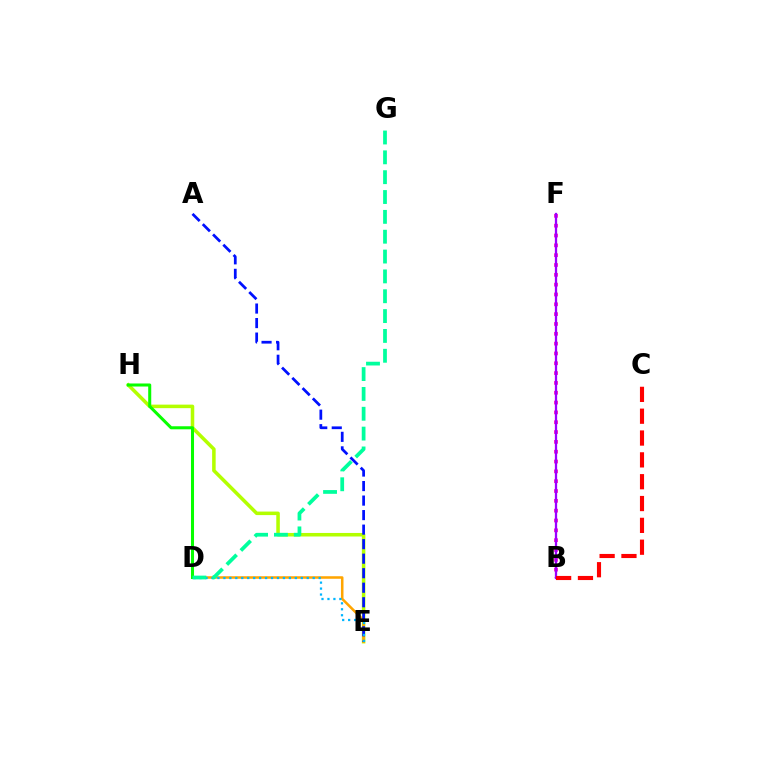{('E', 'H'): [{'color': '#b3ff00', 'line_style': 'solid', 'thickness': 2.54}], ('D', 'E'): [{'color': '#ffa500', 'line_style': 'solid', 'thickness': 1.83}, {'color': '#00b5ff', 'line_style': 'dotted', 'thickness': 1.62}], ('D', 'H'): [{'color': '#08ff00', 'line_style': 'solid', 'thickness': 2.19}], ('A', 'E'): [{'color': '#0010ff', 'line_style': 'dashed', 'thickness': 1.97}], ('B', 'F'): [{'color': '#ff00bd', 'line_style': 'dotted', 'thickness': 2.67}, {'color': '#9b00ff', 'line_style': 'solid', 'thickness': 1.63}], ('B', 'C'): [{'color': '#ff0000', 'line_style': 'dashed', 'thickness': 2.97}], ('D', 'G'): [{'color': '#00ff9d', 'line_style': 'dashed', 'thickness': 2.7}]}